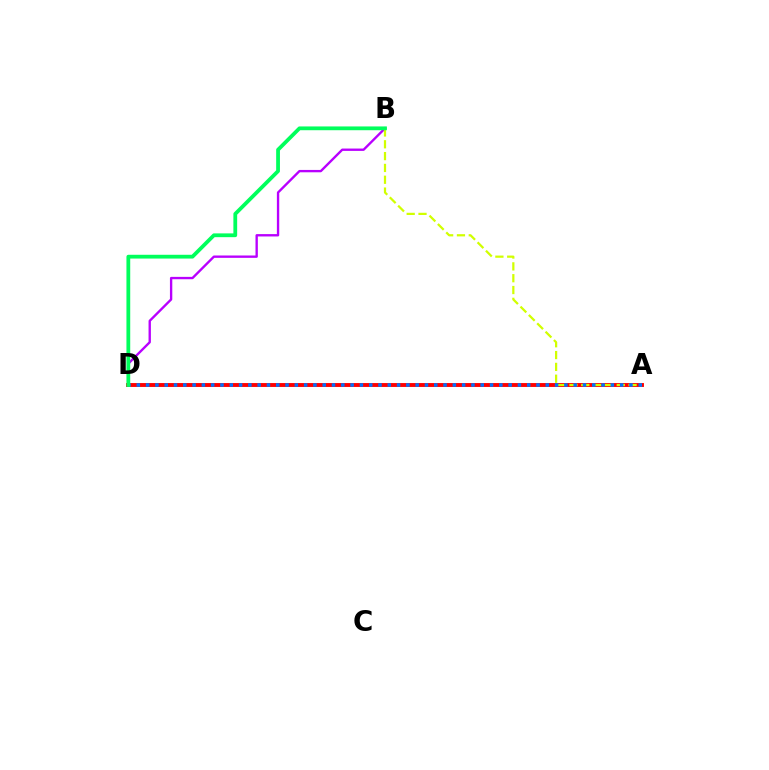{('B', 'D'): [{'color': '#b900ff', 'line_style': 'solid', 'thickness': 1.7}, {'color': '#00ff5c', 'line_style': 'solid', 'thickness': 2.72}], ('A', 'D'): [{'color': '#ff0000', 'line_style': 'solid', 'thickness': 2.8}, {'color': '#0074ff', 'line_style': 'dotted', 'thickness': 2.53}], ('A', 'B'): [{'color': '#d1ff00', 'line_style': 'dashed', 'thickness': 1.61}]}